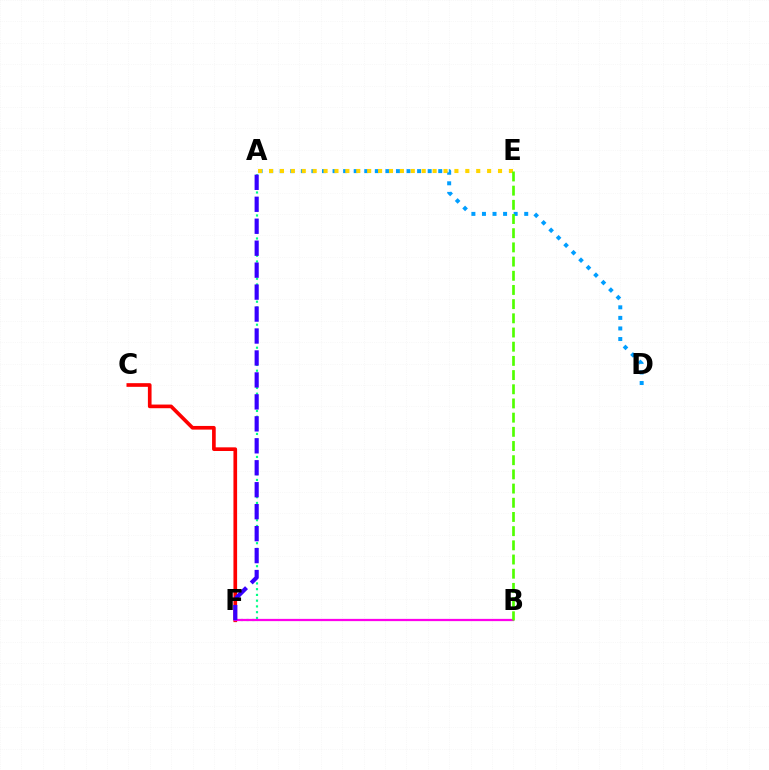{('C', 'F'): [{'color': '#ff0000', 'line_style': 'solid', 'thickness': 2.64}], ('A', 'D'): [{'color': '#009eff', 'line_style': 'dotted', 'thickness': 2.87}], ('A', 'E'): [{'color': '#ffd500', 'line_style': 'dotted', 'thickness': 2.96}], ('A', 'F'): [{'color': '#00ff86', 'line_style': 'dotted', 'thickness': 1.56}, {'color': '#3700ff', 'line_style': 'dashed', 'thickness': 2.98}], ('B', 'F'): [{'color': '#ff00ed', 'line_style': 'solid', 'thickness': 1.62}], ('B', 'E'): [{'color': '#4fff00', 'line_style': 'dashed', 'thickness': 1.93}]}